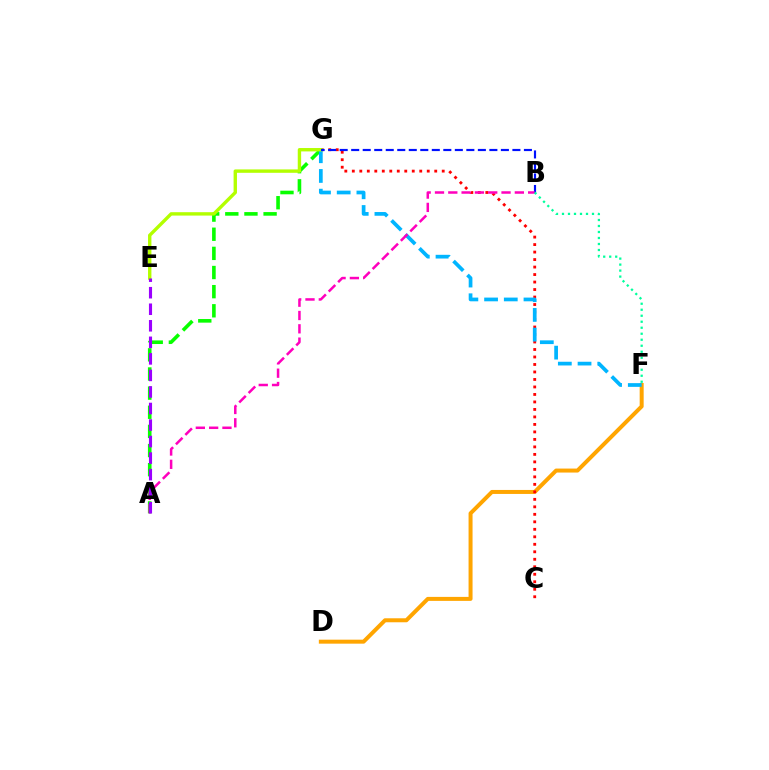{('D', 'F'): [{'color': '#ffa500', 'line_style': 'solid', 'thickness': 2.87}], ('A', 'G'): [{'color': '#08ff00', 'line_style': 'dashed', 'thickness': 2.6}], ('C', 'G'): [{'color': '#ff0000', 'line_style': 'dotted', 'thickness': 2.04}], ('F', 'G'): [{'color': '#00b5ff', 'line_style': 'dashed', 'thickness': 2.68}], ('E', 'G'): [{'color': '#b3ff00', 'line_style': 'solid', 'thickness': 2.44}], ('B', 'G'): [{'color': '#0010ff', 'line_style': 'dashed', 'thickness': 1.56}], ('A', 'B'): [{'color': '#ff00bd', 'line_style': 'dashed', 'thickness': 1.81}], ('B', 'F'): [{'color': '#00ff9d', 'line_style': 'dotted', 'thickness': 1.63}], ('A', 'E'): [{'color': '#9b00ff', 'line_style': 'dashed', 'thickness': 2.25}]}